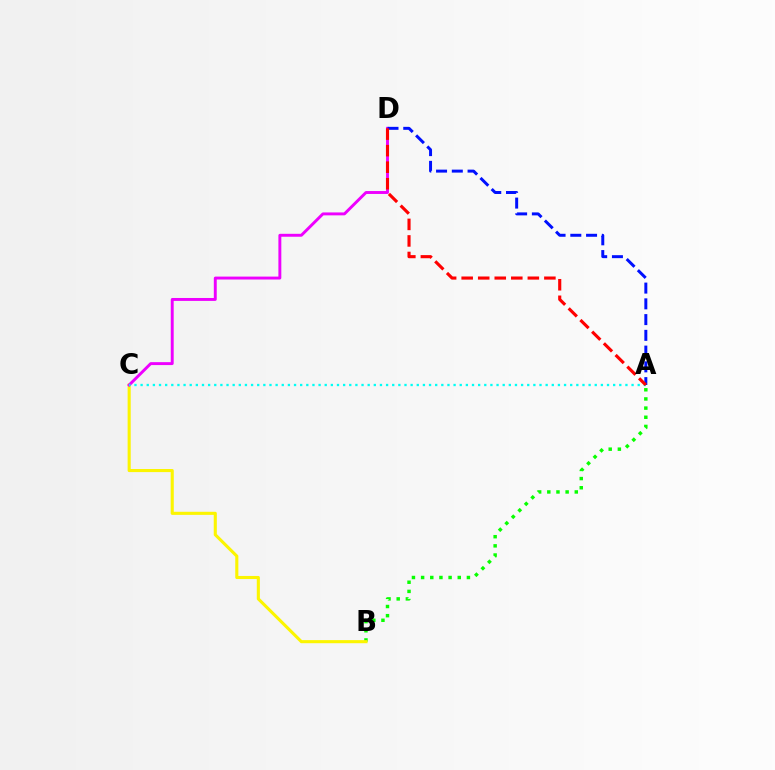{('A', 'B'): [{'color': '#08ff00', 'line_style': 'dotted', 'thickness': 2.49}], ('B', 'C'): [{'color': '#fcf500', 'line_style': 'solid', 'thickness': 2.23}], ('C', 'D'): [{'color': '#ee00ff', 'line_style': 'solid', 'thickness': 2.1}], ('A', 'C'): [{'color': '#00fff6', 'line_style': 'dotted', 'thickness': 1.67}], ('A', 'D'): [{'color': '#0010ff', 'line_style': 'dashed', 'thickness': 2.14}, {'color': '#ff0000', 'line_style': 'dashed', 'thickness': 2.25}]}